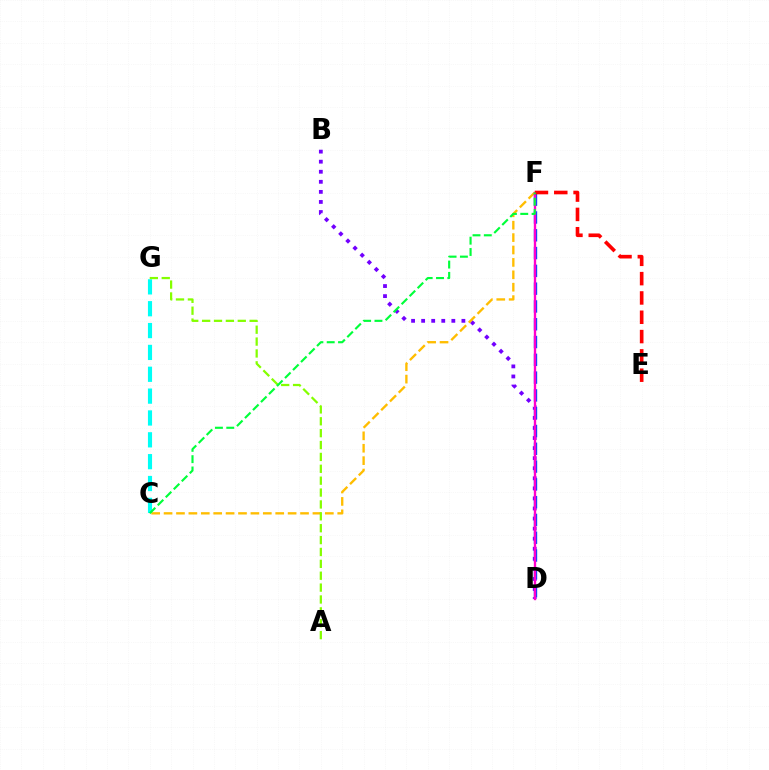{('B', 'D'): [{'color': '#7200ff', 'line_style': 'dotted', 'thickness': 2.73}], ('C', 'F'): [{'color': '#ffbd00', 'line_style': 'dashed', 'thickness': 1.69}, {'color': '#00ff39', 'line_style': 'dashed', 'thickness': 1.54}], ('C', 'G'): [{'color': '#00fff6', 'line_style': 'dashed', 'thickness': 2.97}], ('D', 'F'): [{'color': '#004bff', 'line_style': 'dashed', 'thickness': 2.42}, {'color': '#ff00cf', 'line_style': 'solid', 'thickness': 1.7}], ('E', 'F'): [{'color': '#ff0000', 'line_style': 'dashed', 'thickness': 2.62}], ('A', 'G'): [{'color': '#84ff00', 'line_style': 'dashed', 'thickness': 1.61}]}